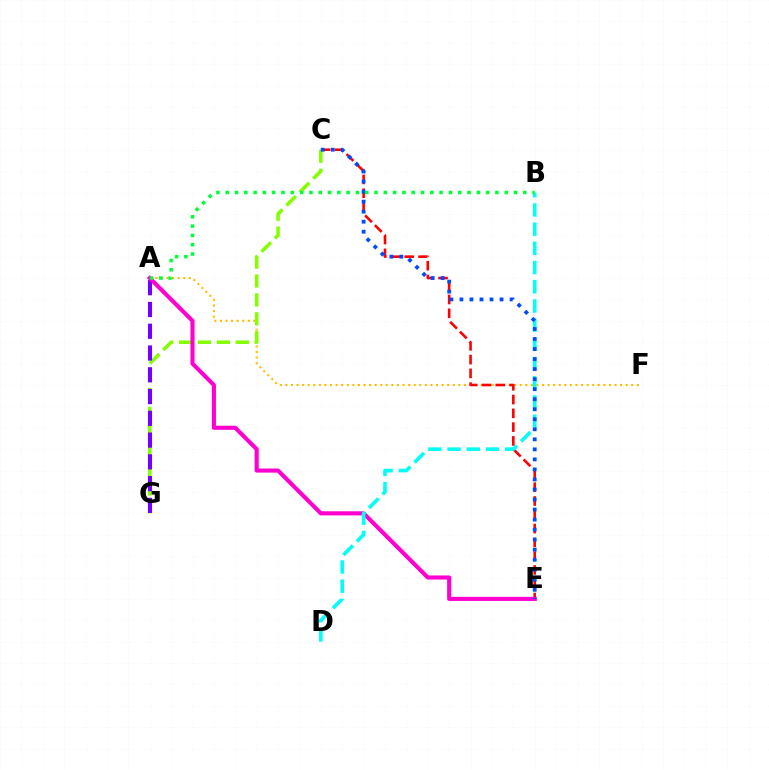{('A', 'F'): [{'color': '#ffbd00', 'line_style': 'dotted', 'thickness': 1.52}], ('C', 'E'): [{'color': '#ff0000', 'line_style': 'dashed', 'thickness': 1.87}, {'color': '#004bff', 'line_style': 'dotted', 'thickness': 2.73}], ('C', 'G'): [{'color': '#84ff00', 'line_style': 'dashed', 'thickness': 2.57}], ('A', 'G'): [{'color': '#7200ff', 'line_style': 'dashed', 'thickness': 2.96}], ('A', 'E'): [{'color': '#ff00cf', 'line_style': 'solid', 'thickness': 2.96}], ('B', 'D'): [{'color': '#00fff6', 'line_style': 'dashed', 'thickness': 2.61}], ('A', 'B'): [{'color': '#00ff39', 'line_style': 'dotted', 'thickness': 2.53}]}